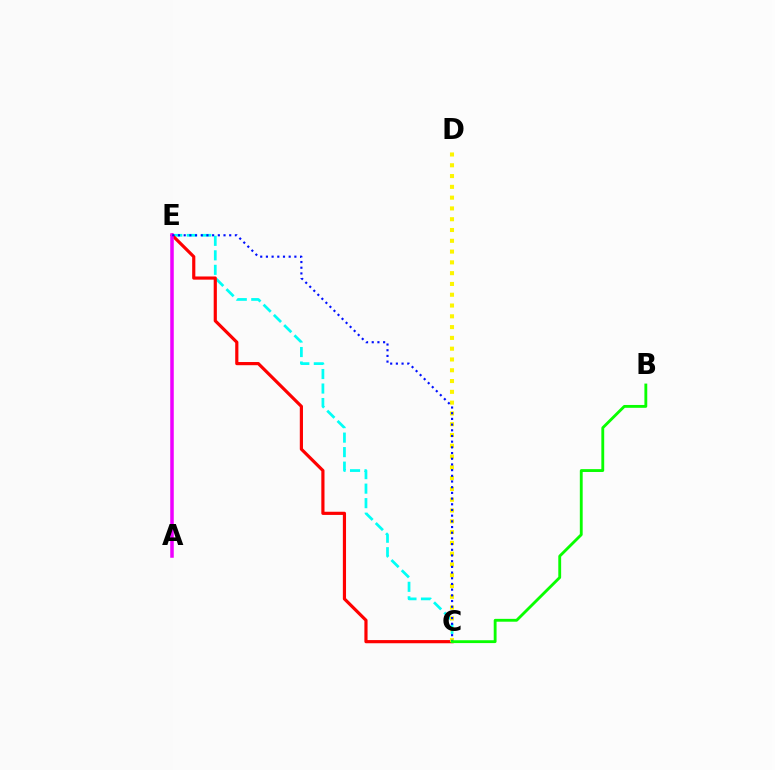{('C', 'E'): [{'color': '#00fff6', 'line_style': 'dashed', 'thickness': 1.97}, {'color': '#ff0000', 'line_style': 'solid', 'thickness': 2.29}, {'color': '#0010ff', 'line_style': 'dotted', 'thickness': 1.55}], ('A', 'E'): [{'color': '#ee00ff', 'line_style': 'solid', 'thickness': 2.54}], ('C', 'D'): [{'color': '#fcf500', 'line_style': 'dotted', 'thickness': 2.93}], ('B', 'C'): [{'color': '#08ff00', 'line_style': 'solid', 'thickness': 2.05}]}